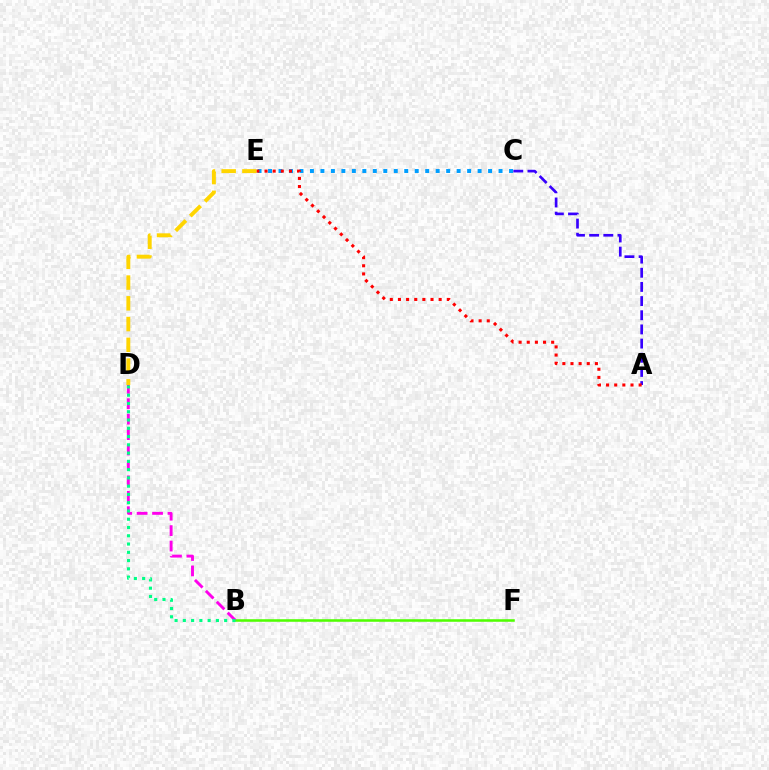{('C', 'E'): [{'color': '#009eff', 'line_style': 'dotted', 'thickness': 2.85}], ('A', 'C'): [{'color': '#3700ff', 'line_style': 'dashed', 'thickness': 1.92}], ('B', 'F'): [{'color': '#4fff00', 'line_style': 'solid', 'thickness': 1.84}], ('B', 'D'): [{'color': '#ff00ed', 'line_style': 'dashed', 'thickness': 2.1}, {'color': '#00ff86', 'line_style': 'dotted', 'thickness': 2.25}], ('D', 'E'): [{'color': '#ffd500', 'line_style': 'dashed', 'thickness': 2.82}], ('A', 'E'): [{'color': '#ff0000', 'line_style': 'dotted', 'thickness': 2.21}]}